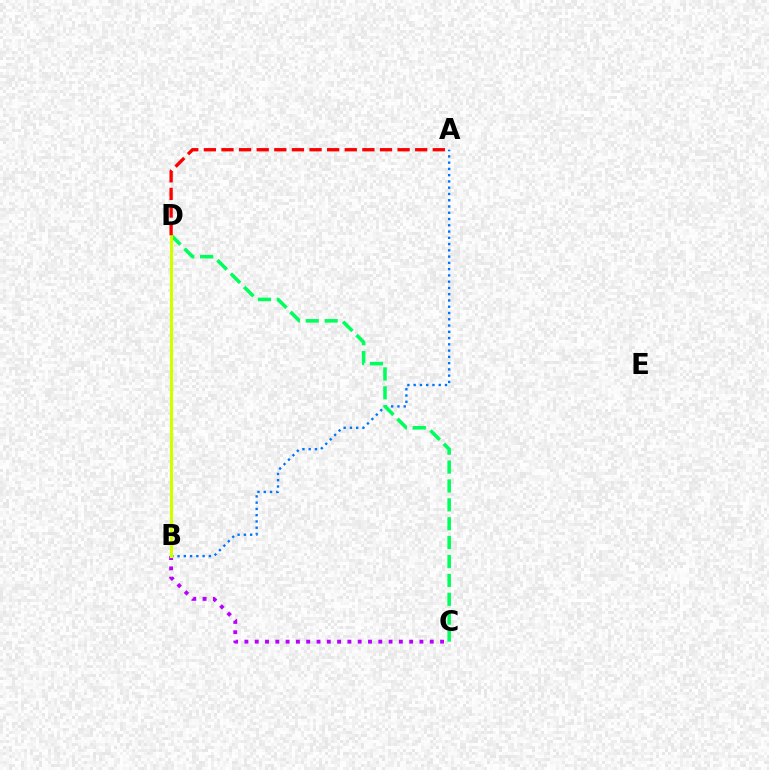{('B', 'C'): [{'color': '#b900ff', 'line_style': 'dotted', 'thickness': 2.8}], ('A', 'B'): [{'color': '#0074ff', 'line_style': 'dotted', 'thickness': 1.7}], ('C', 'D'): [{'color': '#00ff5c', 'line_style': 'dashed', 'thickness': 2.57}], ('B', 'D'): [{'color': '#d1ff00', 'line_style': 'solid', 'thickness': 2.3}], ('A', 'D'): [{'color': '#ff0000', 'line_style': 'dashed', 'thickness': 2.39}]}